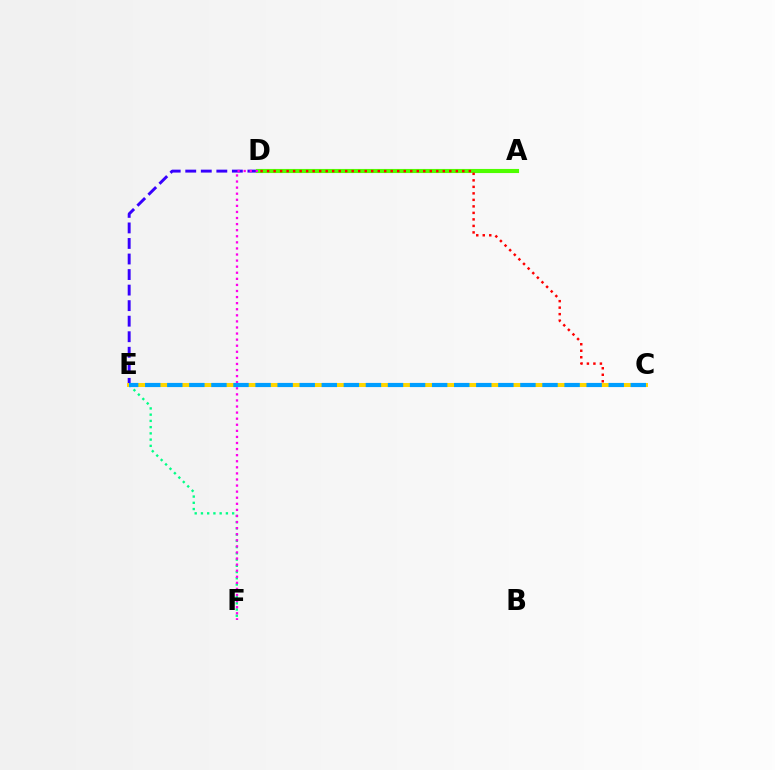{('E', 'F'): [{'color': '#00ff86', 'line_style': 'dotted', 'thickness': 1.7}], ('D', 'E'): [{'color': '#3700ff', 'line_style': 'dashed', 'thickness': 2.11}], ('A', 'D'): [{'color': '#4fff00', 'line_style': 'solid', 'thickness': 2.96}], ('D', 'F'): [{'color': '#ff00ed', 'line_style': 'dotted', 'thickness': 1.65}], ('C', 'D'): [{'color': '#ff0000', 'line_style': 'dotted', 'thickness': 1.77}], ('C', 'E'): [{'color': '#ffd500', 'line_style': 'solid', 'thickness': 2.87}, {'color': '#009eff', 'line_style': 'dashed', 'thickness': 3.0}]}